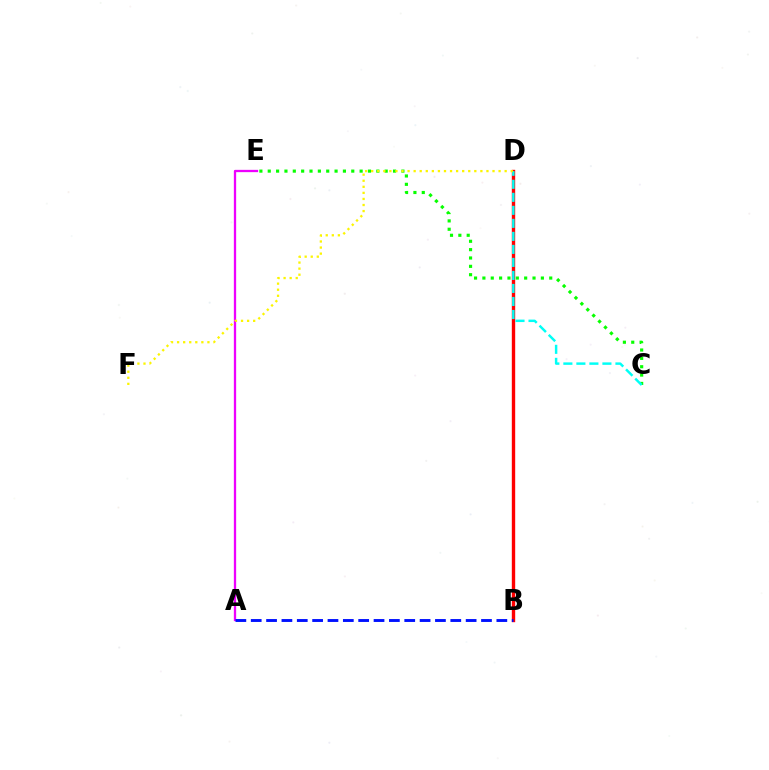{('B', 'D'): [{'color': '#ff0000', 'line_style': 'solid', 'thickness': 2.43}], ('C', 'E'): [{'color': '#08ff00', 'line_style': 'dotted', 'thickness': 2.27}], ('C', 'D'): [{'color': '#00fff6', 'line_style': 'dashed', 'thickness': 1.77}], ('A', 'E'): [{'color': '#ee00ff', 'line_style': 'solid', 'thickness': 1.65}], ('D', 'F'): [{'color': '#fcf500', 'line_style': 'dotted', 'thickness': 1.65}], ('A', 'B'): [{'color': '#0010ff', 'line_style': 'dashed', 'thickness': 2.09}]}